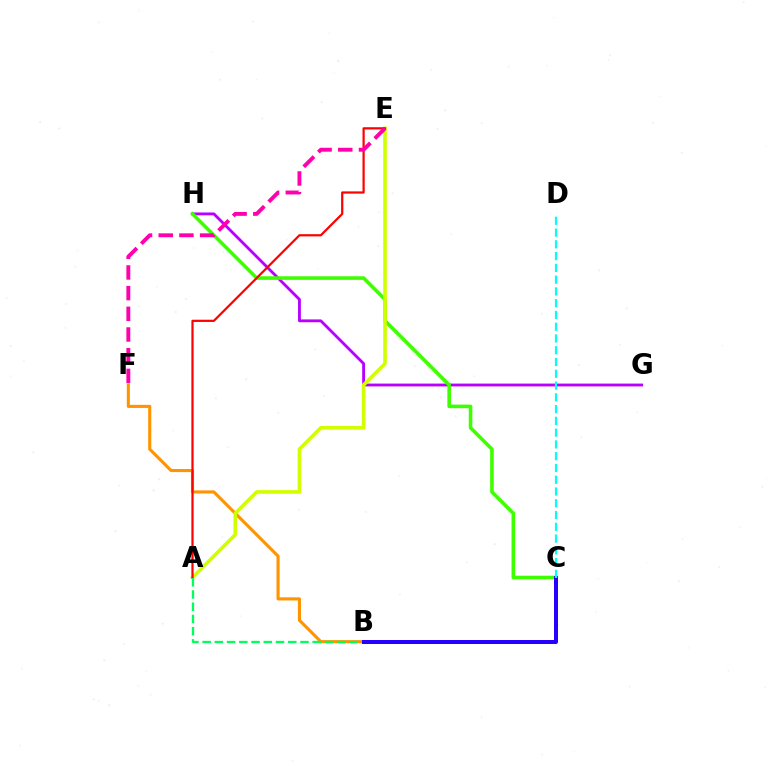{('G', 'H'): [{'color': '#b900ff', 'line_style': 'solid', 'thickness': 2.05}], ('B', 'C'): [{'color': '#0074ff', 'line_style': 'dotted', 'thickness': 1.56}, {'color': '#2500ff', 'line_style': 'solid', 'thickness': 2.87}], ('B', 'F'): [{'color': '#ff9400', 'line_style': 'solid', 'thickness': 2.24}], ('C', 'H'): [{'color': '#3dff00', 'line_style': 'solid', 'thickness': 2.58}], ('A', 'E'): [{'color': '#d1ff00', 'line_style': 'solid', 'thickness': 2.62}, {'color': '#ff0000', 'line_style': 'solid', 'thickness': 1.6}], ('E', 'F'): [{'color': '#ff00ac', 'line_style': 'dashed', 'thickness': 2.81}], ('A', 'B'): [{'color': '#00ff5c', 'line_style': 'dashed', 'thickness': 1.66}], ('C', 'D'): [{'color': '#00fff6', 'line_style': 'dashed', 'thickness': 1.6}]}